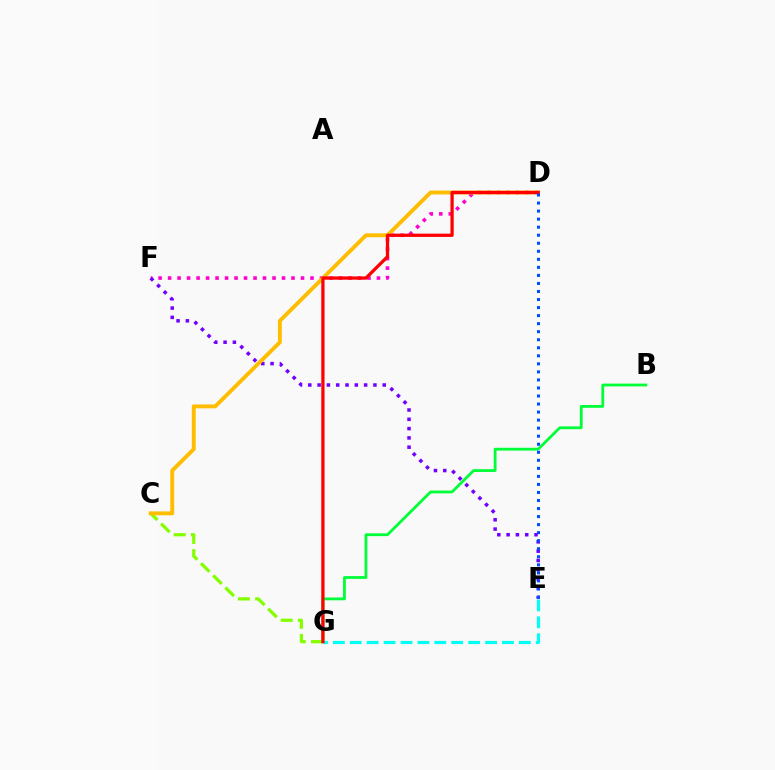{('B', 'G'): [{'color': '#00ff39', 'line_style': 'solid', 'thickness': 2.02}], ('D', 'F'): [{'color': '#ff00cf', 'line_style': 'dotted', 'thickness': 2.58}], ('C', 'G'): [{'color': '#84ff00', 'line_style': 'dashed', 'thickness': 2.34}], ('E', 'G'): [{'color': '#00fff6', 'line_style': 'dashed', 'thickness': 2.3}], ('E', 'F'): [{'color': '#7200ff', 'line_style': 'dotted', 'thickness': 2.53}], ('C', 'D'): [{'color': '#ffbd00', 'line_style': 'solid', 'thickness': 2.8}], ('D', 'G'): [{'color': '#ff0000', 'line_style': 'solid', 'thickness': 2.35}], ('D', 'E'): [{'color': '#004bff', 'line_style': 'dotted', 'thickness': 2.18}]}